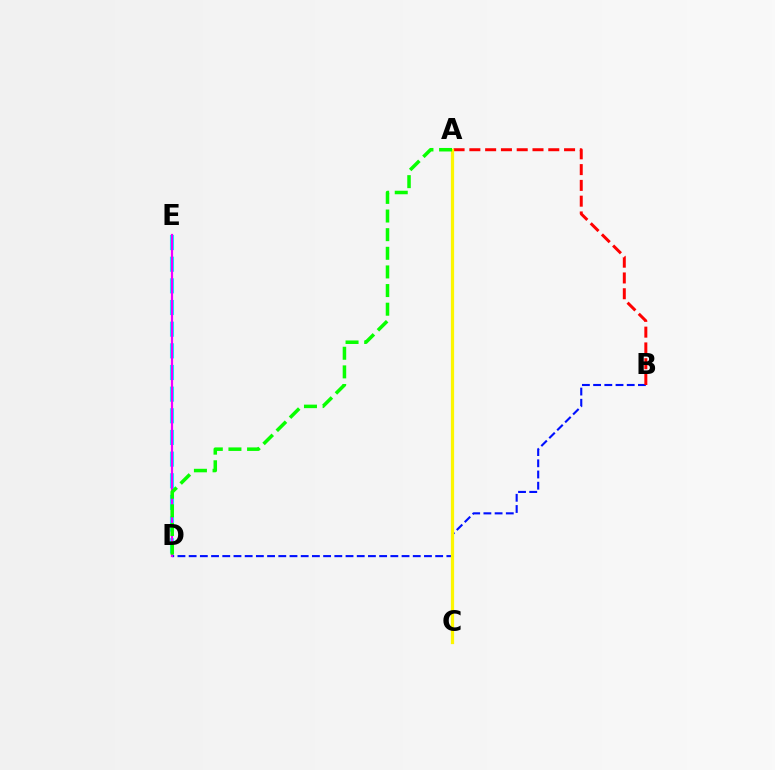{('B', 'D'): [{'color': '#0010ff', 'line_style': 'dashed', 'thickness': 1.52}], ('A', 'B'): [{'color': '#ff0000', 'line_style': 'dashed', 'thickness': 2.14}], ('A', 'C'): [{'color': '#fcf500', 'line_style': 'solid', 'thickness': 2.34}], ('D', 'E'): [{'color': '#00fff6', 'line_style': 'dashed', 'thickness': 2.94}, {'color': '#ee00ff', 'line_style': 'solid', 'thickness': 1.58}], ('A', 'D'): [{'color': '#08ff00', 'line_style': 'dashed', 'thickness': 2.53}]}